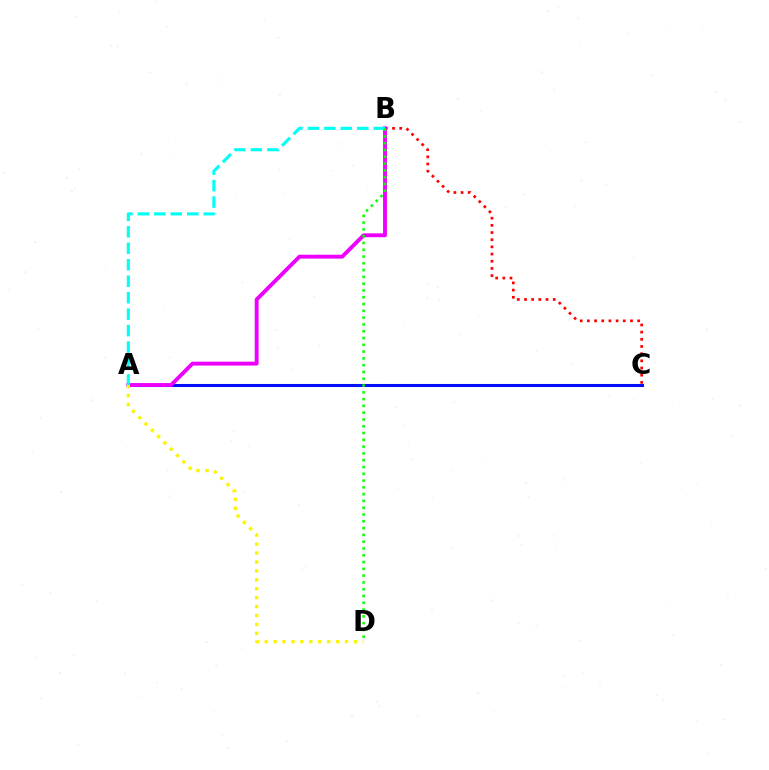{('B', 'C'): [{'color': '#ff0000', 'line_style': 'dotted', 'thickness': 1.95}], ('A', 'C'): [{'color': '#0010ff', 'line_style': 'solid', 'thickness': 2.2}], ('A', 'B'): [{'color': '#ee00ff', 'line_style': 'solid', 'thickness': 2.8}, {'color': '#00fff6', 'line_style': 'dashed', 'thickness': 2.24}], ('B', 'D'): [{'color': '#08ff00', 'line_style': 'dotted', 'thickness': 1.84}], ('A', 'D'): [{'color': '#fcf500', 'line_style': 'dotted', 'thickness': 2.42}]}